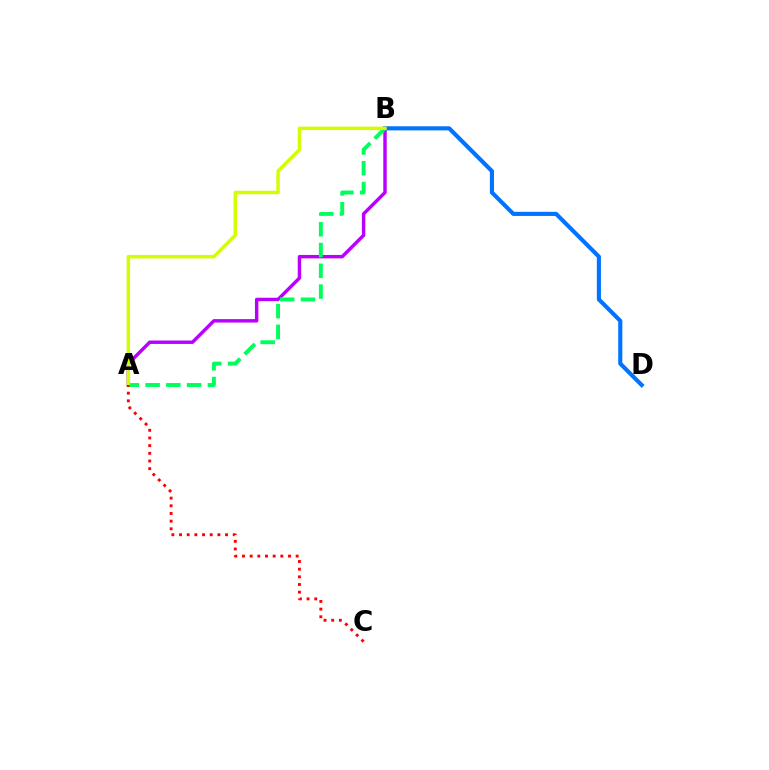{('A', 'B'): [{'color': '#b900ff', 'line_style': 'solid', 'thickness': 2.47}, {'color': '#00ff5c', 'line_style': 'dashed', 'thickness': 2.82}, {'color': '#d1ff00', 'line_style': 'solid', 'thickness': 2.51}], ('B', 'D'): [{'color': '#0074ff', 'line_style': 'solid', 'thickness': 2.97}], ('A', 'C'): [{'color': '#ff0000', 'line_style': 'dotted', 'thickness': 2.08}]}